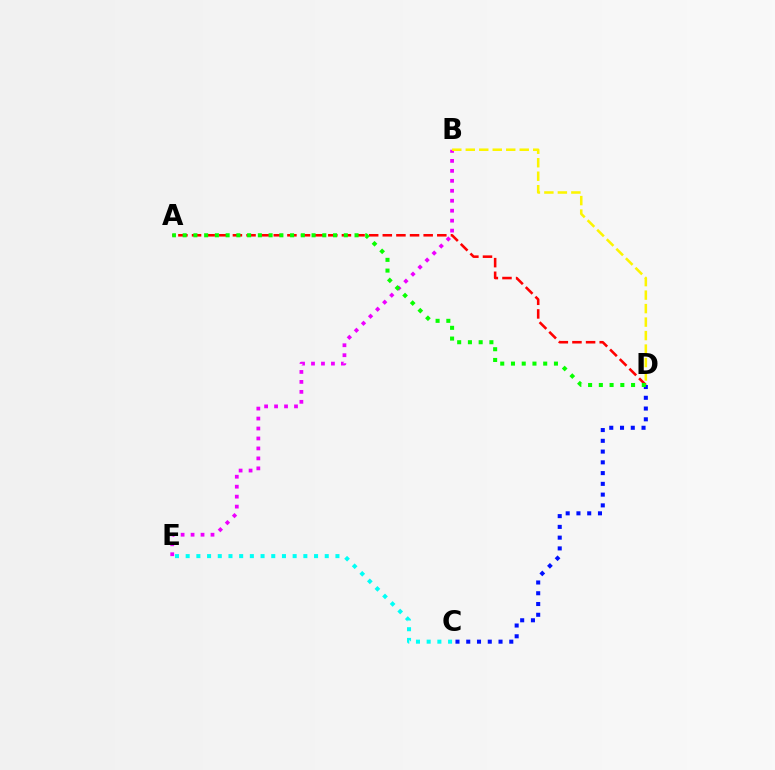{('A', 'D'): [{'color': '#ff0000', 'line_style': 'dashed', 'thickness': 1.85}, {'color': '#08ff00', 'line_style': 'dotted', 'thickness': 2.92}], ('C', 'D'): [{'color': '#0010ff', 'line_style': 'dotted', 'thickness': 2.92}], ('B', 'E'): [{'color': '#ee00ff', 'line_style': 'dotted', 'thickness': 2.71}], ('C', 'E'): [{'color': '#00fff6', 'line_style': 'dotted', 'thickness': 2.91}], ('B', 'D'): [{'color': '#fcf500', 'line_style': 'dashed', 'thickness': 1.83}]}